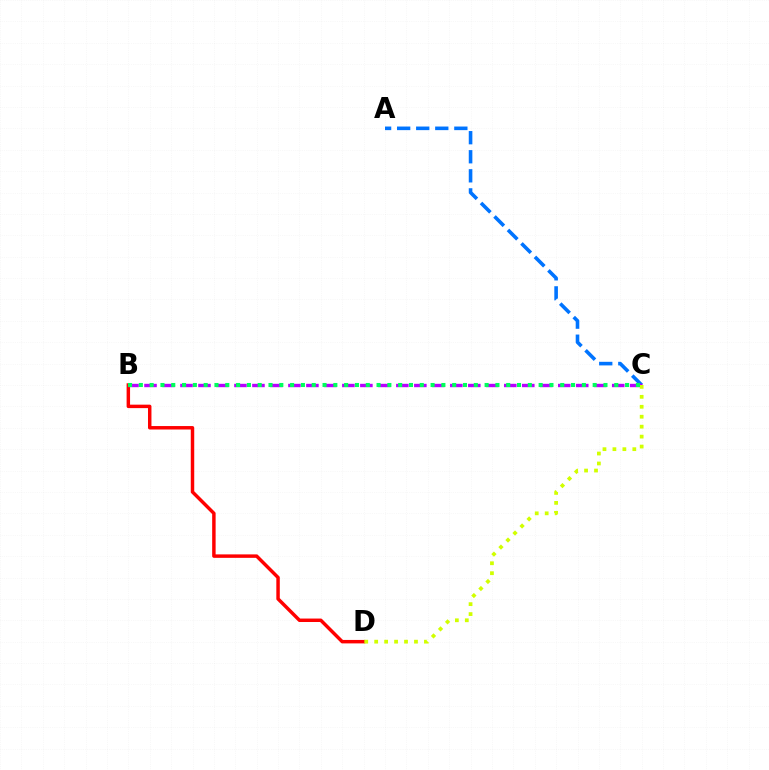{('B', 'D'): [{'color': '#ff0000', 'line_style': 'solid', 'thickness': 2.49}], ('A', 'C'): [{'color': '#0074ff', 'line_style': 'dashed', 'thickness': 2.59}], ('B', 'C'): [{'color': '#b900ff', 'line_style': 'dashed', 'thickness': 2.44}, {'color': '#00ff5c', 'line_style': 'dotted', 'thickness': 2.94}], ('C', 'D'): [{'color': '#d1ff00', 'line_style': 'dotted', 'thickness': 2.7}]}